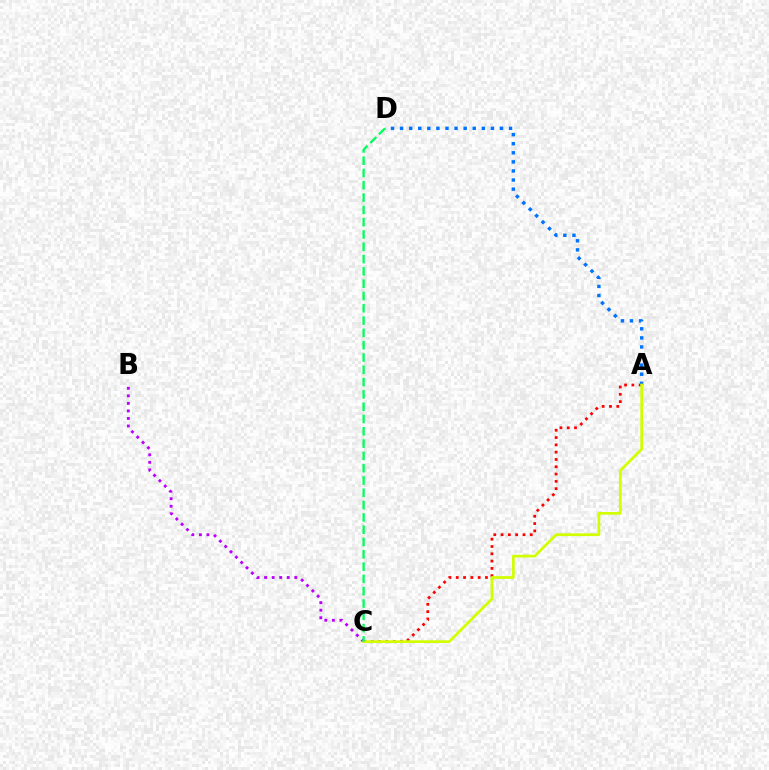{('A', 'C'): [{'color': '#ff0000', 'line_style': 'dotted', 'thickness': 1.98}, {'color': '#d1ff00', 'line_style': 'solid', 'thickness': 1.96}], ('B', 'C'): [{'color': '#b900ff', 'line_style': 'dotted', 'thickness': 2.05}], ('A', 'D'): [{'color': '#0074ff', 'line_style': 'dotted', 'thickness': 2.47}], ('C', 'D'): [{'color': '#00ff5c', 'line_style': 'dashed', 'thickness': 1.67}]}